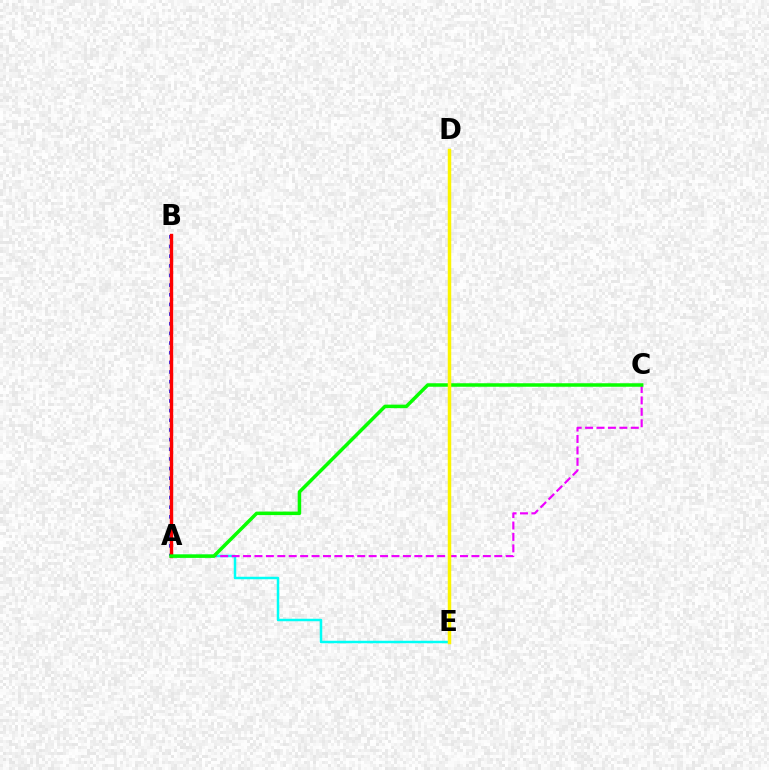{('A', 'B'): [{'color': '#0010ff', 'line_style': 'dotted', 'thickness': 2.62}, {'color': '#ff0000', 'line_style': 'solid', 'thickness': 2.44}], ('A', 'E'): [{'color': '#00fff6', 'line_style': 'solid', 'thickness': 1.79}], ('A', 'C'): [{'color': '#ee00ff', 'line_style': 'dashed', 'thickness': 1.55}, {'color': '#08ff00', 'line_style': 'solid', 'thickness': 2.52}], ('D', 'E'): [{'color': '#fcf500', 'line_style': 'solid', 'thickness': 2.5}]}